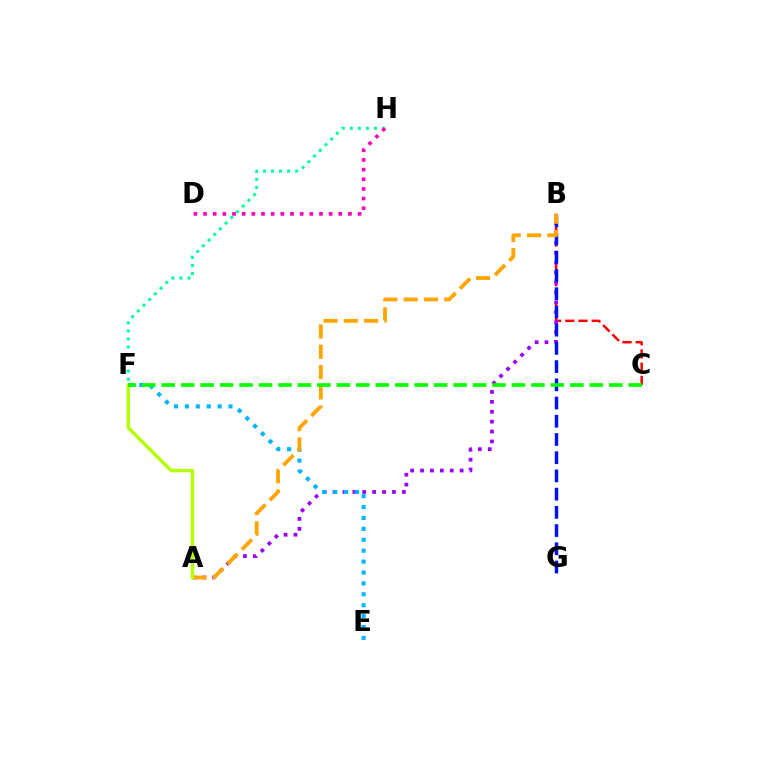{('B', 'C'): [{'color': '#ff0000', 'line_style': 'dashed', 'thickness': 1.79}], ('F', 'H'): [{'color': '#00ff9d', 'line_style': 'dotted', 'thickness': 2.19}], ('D', 'H'): [{'color': '#ff00bd', 'line_style': 'dotted', 'thickness': 2.62}], ('A', 'B'): [{'color': '#9b00ff', 'line_style': 'dotted', 'thickness': 2.69}, {'color': '#ffa500', 'line_style': 'dashed', 'thickness': 2.76}], ('B', 'G'): [{'color': '#0010ff', 'line_style': 'dashed', 'thickness': 2.47}], ('E', 'F'): [{'color': '#00b5ff', 'line_style': 'dotted', 'thickness': 2.96}], ('A', 'F'): [{'color': '#b3ff00', 'line_style': 'solid', 'thickness': 2.47}], ('C', 'F'): [{'color': '#08ff00', 'line_style': 'dashed', 'thickness': 2.64}]}